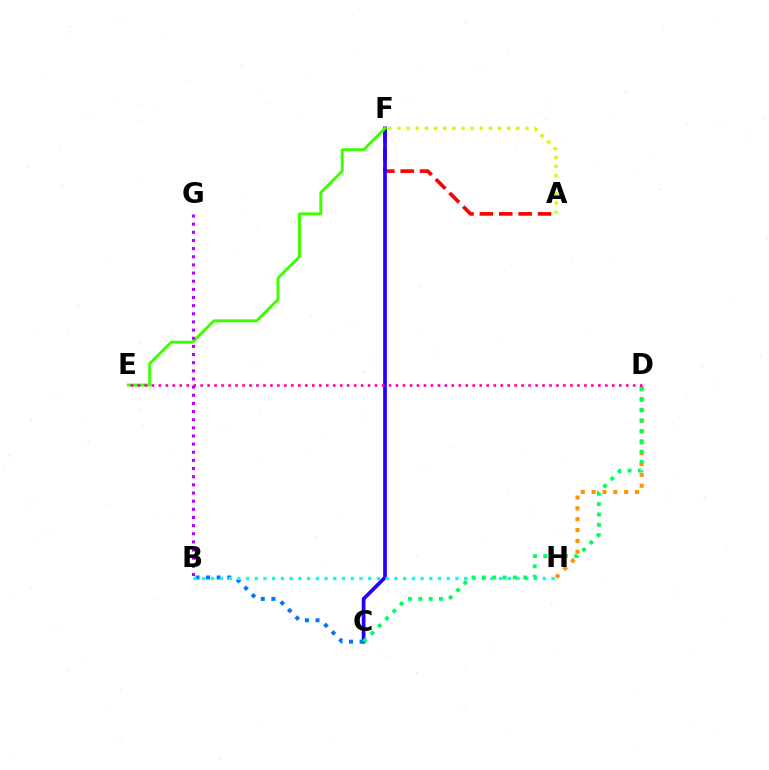{('A', 'F'): [{'color': '#ff0000', 'line_style': 'dashed', 'thickness': 2.63}, {'color': '#d1ff00', 'line_style': 'dotted', 'thickness': 2.48}], ('D', 'H'): [{'color': '#ff9400', 'line_style': 'dotted', 'thickness': 2.95}], ('C', 'F'): [{'color': '#2500ff', 'line_style': 'solid', 'thickness': 2.67}], ('E', 'F'): [{'color': '#3dff00', 'line_style': 'solid', 'thickness': 2.11}], ('D', 'E'): [{'color': '#ff00ac', 'line_style': 'dotted', 'thickness': 1.9}], ('B', 'C'): [{'color': '#0074ff', 'line_style': 'dotted', 'thickness': 2.88}], ('B', 'H'): [{'color': '#00fff6', 'line_style': 'dotted', 'thickness': 2.37}], ('B', 'G'): [{'color': '#b900ff', 'line_style': 'dotted', 'thickness': 2.21}], ('C', 'D'): [{'color': '#00ff5c', 'line_style': 'dotted', 'thickness': 2.81}]}